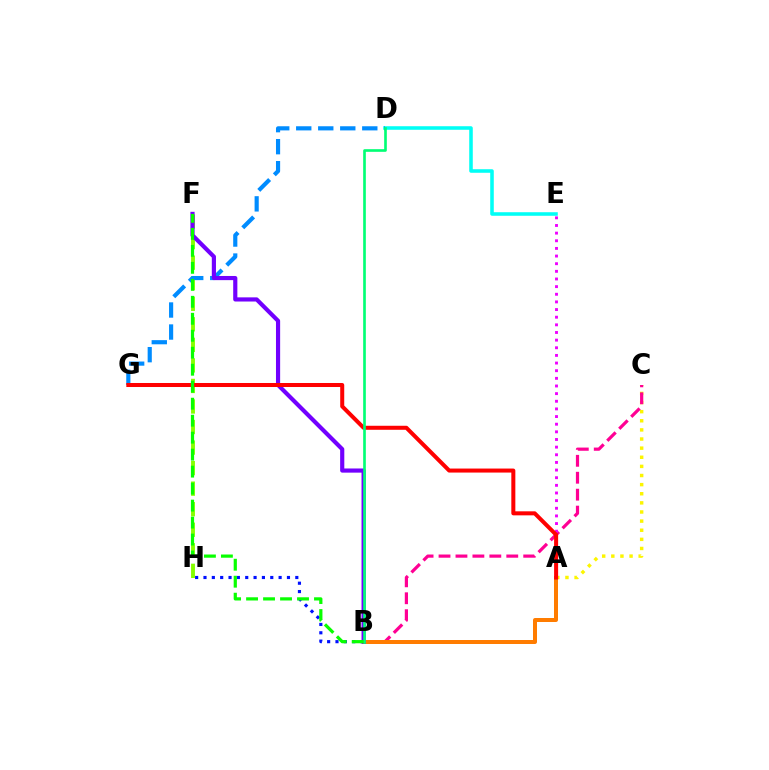{('D', 'E'): [{'color': '#00fff6', 'line_style': 'solid', 'thickness': 2.56}], ('F', 'H'): [{'color': '#84ff00', 'line_style': 'dashed', 'thickness': 2.79}], ('B', 'H'): [{'color': '#0010ff', 'line_style': 'dotted', 'thickness': 2.27}], ('A', 'C'): [{'color': '#fcf500', 'line_style': 'dotted', 'thickness': 2.48}], ('B', 'C'): [{'color': '#ff0094', 'line_style': 'dashed', 'thickness': 2.3}], ('A', 'B'): [{'color': '#ff7c00', 'line_style': 'solid', 'thickness': 2.88}], ('D', 'G'): [{'color': '#008cff', 'line_style': 'dashed', 'thickness': 2.99}], ('B', 'F'): [{'color': '#7200ff', 'line_style': 'solid', 'thickness': 3.0}, {'color': '#08ff00', 'line_style': 'dashed', 'thickness': 2.31}], ('A', 'E'): [{'color': '#ee00ff', 'line_style': 'dotted', 'thickness': 2.08}], ('A', 'G'): [{'color': '#ff0000', 'line_style': 'solid', 'thickness': 2.89}], ('B', 'D'): [{'color': '#00ff74', 'line_style': 'solid', 'thickness': 1.91}]}